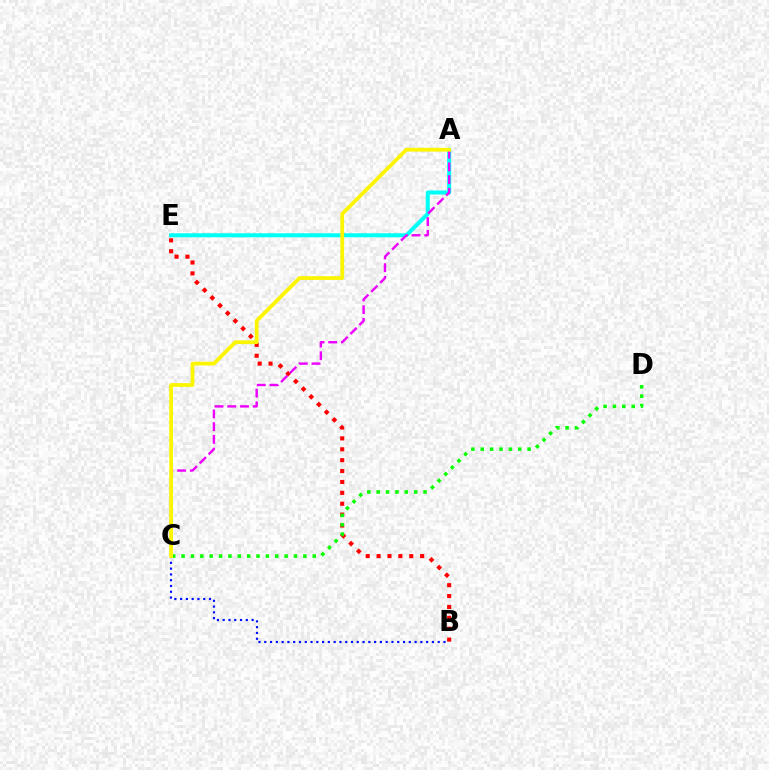{('A', 'E'): [{'color': '#00fff6', 'line_style': 'solid', 'thickness': 2.91}], ('B', 'E'): [{'color': '#ff0000', 'line_style': 'dotted', 'thickness': 2.96}], ('B', 'C'): [{'color': '#0010ff', 'line_style': 'dotted', 'thickness': 1.57}], ('A', 'C'): [{'color': '#ee00ff', 'line_style': 'dashed', 'thickness': 1.73}, {'color': '#fcf500', 'line_style': 'solid', 'thickness': 2.72}], ('C', 'D'): [{'color': '#08ff00', 'line_style': 'dotted', 'thickness': 2.55}]}